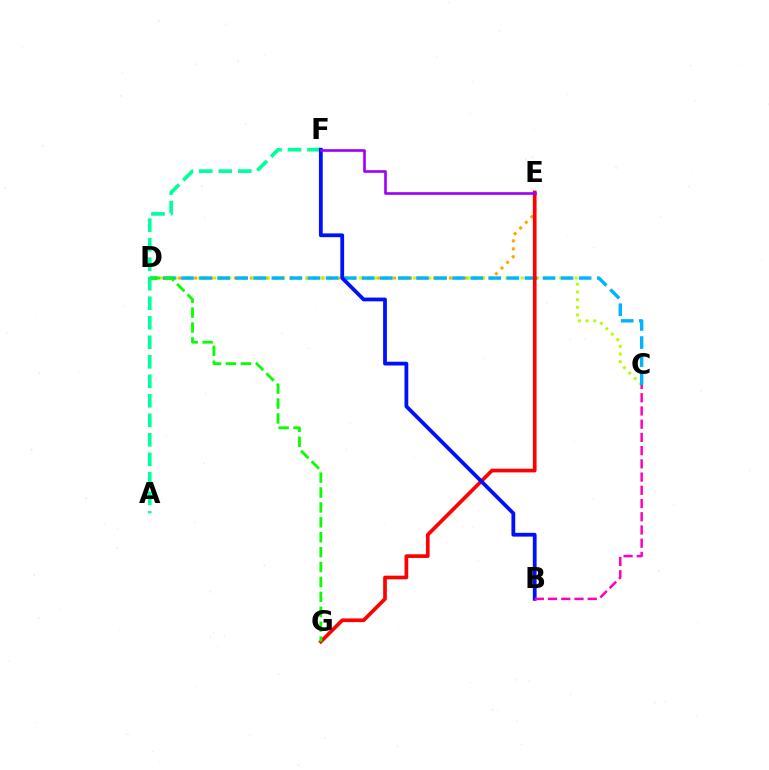{('D', 'E'): [{'color': '#ffa500', 'line_style': 'dotted', 'thickness': 2.16}], ('C', 'D'): [{'color': '#b3ff00', 'line_style': 'dotted', 'thickness': 2.09}, {'color': '#00b5ff', 'line_style': 'dashed', 'thickness': 2.46}], ('E', 'G'): [{'color': '#ff0000', 'line_style': 'solid', 'thickness': 2.65}], ('A', 'F'): [{'color': '#00ff9d', 'line_style': 'dashed', 'thickness': 2.65}], ('B', 'F'): [{'color': '#0010ff', 'line_style': 'solid', 'thickness': 2.72}], ('D', 'G'): [{'color': '#08ff00', 'line_style': 'dashed', 'thickness': 2.02}], ('B', 'C'): [{'color': '#ff00bd', 'line_style': 'dashed', 'thickness': 1.8}], ('E', 'F'): [{'color': '#9b00ff', 'line_style': 'solid', 'thickness': 1.9}]}